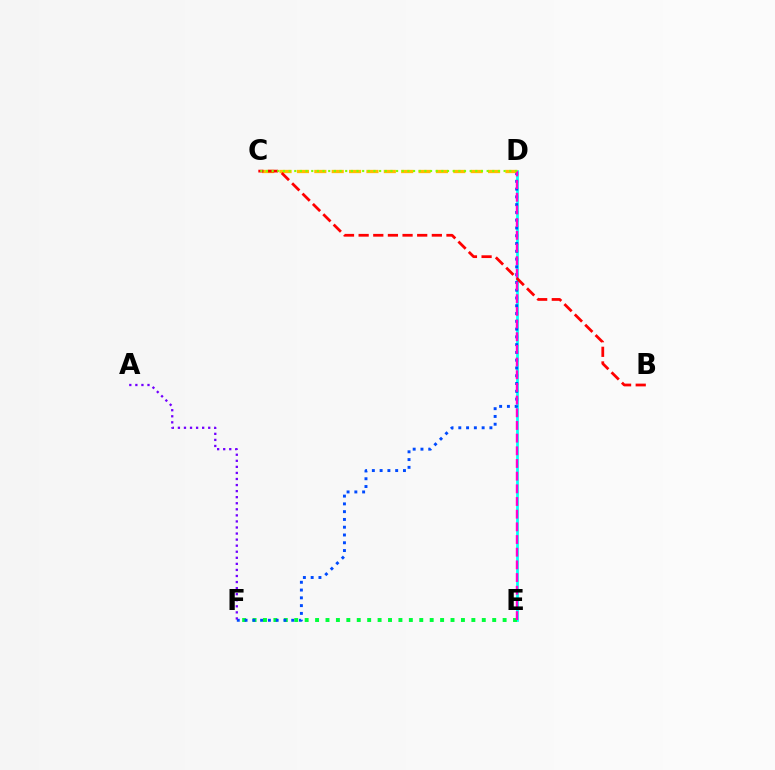{('D', 'E'): [{'color': '#00fff6', 'line_style': 'solid', 'thickness': 1.97}, {'color': '#ff00cf', 'line_style': 'dashed', 'thickness': 1.72}], ('E', 'F'): [{'color': '#00ff39', 'line_style': 'dotted', 'thickness': 2.83}], ('D', 'F'): [{'color': '#004bff', 'line_style': 'dotted', 'thickness': 2.11}], ('C', 'D'): [{'color': '#ffbd00', 'line_style': 'dashed', 'thickness': 2.36}, {'color': '#84ff00', 'line_style': 'dotted', 'thickness': 1.54}], ('A', 'F'): [{'color': '#7200ff', 'line_style': 'dotted', 'thickness': 1.65}], ('B', 'C'): [{'color': '#ff0000', 'line_style': 'dashed', 'thickness': 1.99}]}